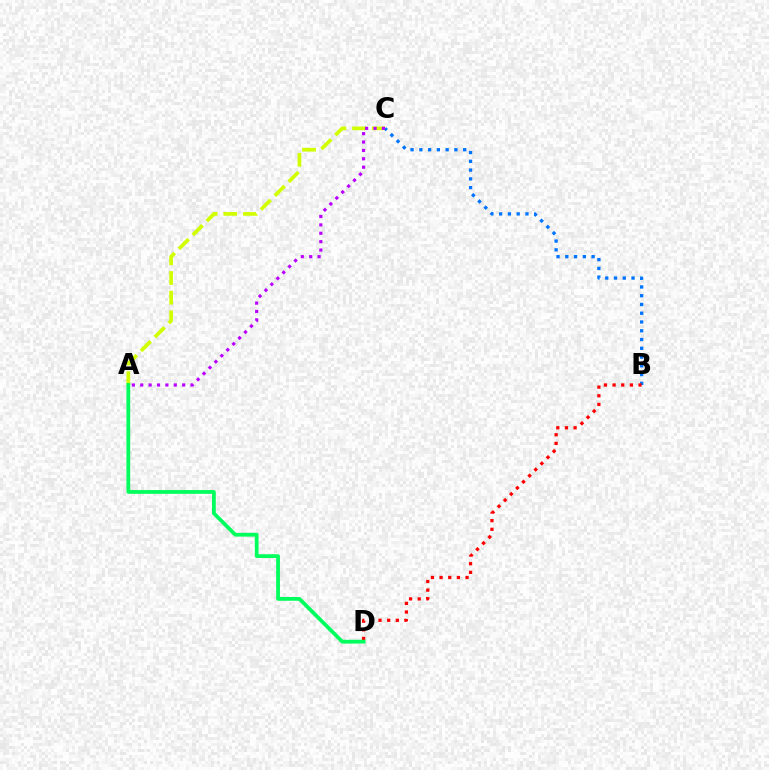{('B', 'C'): [{'color': '#0074ff', 'line_style': 'dotted', 'thickness': 2.38}], ('A', 'C'): [{'color': '#d1ff00', 'line_style': 'dashed', 'thickness': 2.67}, {'color': '#b900ff', 'line_style': 'dotted', 'thickness': 2.28}], ('B', 'D'): [{'color': '#ff0000', 'line_style': 'dotted', 'thickness': 2.35}], ('A', 'D'): [{'color': '#00ff5c', 'line_style': 'solid', 'thickness': 2.71}]}